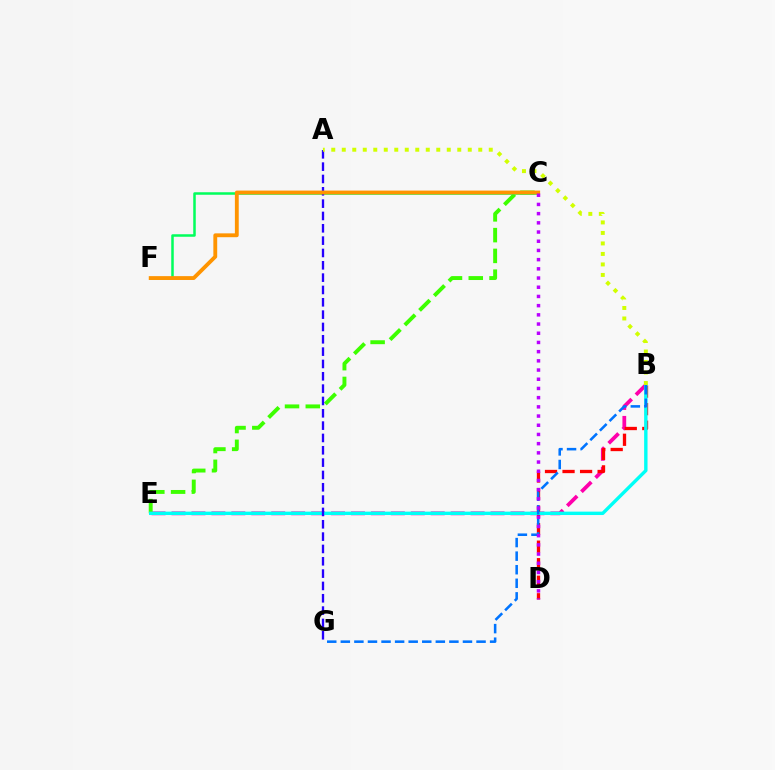{('B', 'E'): [{'color': '#ff00ac', 'line_style': 'dashed', 'thickness': 2.71}, {'color': '#00fff6', 'line_style': 'solid', 'thickness': 2.44}], ('B', 'D'): [{'color': '#ff0000', 'line_style': 'dashed', 'thickness': 2.38}], ('C', 'E'): [{'color': '#3dff00', 'line_style': 'dashed', 'thickness': 2.82}], ('C', 'F'): [{'color': '#00ff5c', 'line_style': 'solid', 'thickness': 1.81}, {'color': '#ff9400', 'line_style': 'solid', 'thickness': 2.77}], ('A', 'G'): [{'color': '#2500ff', 'line_style': 'dashed', 'thickness': 1.68}], ('A', 'B'): [{'color': '#d1ff00', 'line_style': 'dotted', 'thickness': 2.85}], ('B', 'G'): [{'color': '#0074ff', 'line_style': 'dashed', 'thickness': 1.84}], ('C', 'D'): [{'color': '#b900ff', 'line_style': 'dotted', 'thickness': 2.5}]}